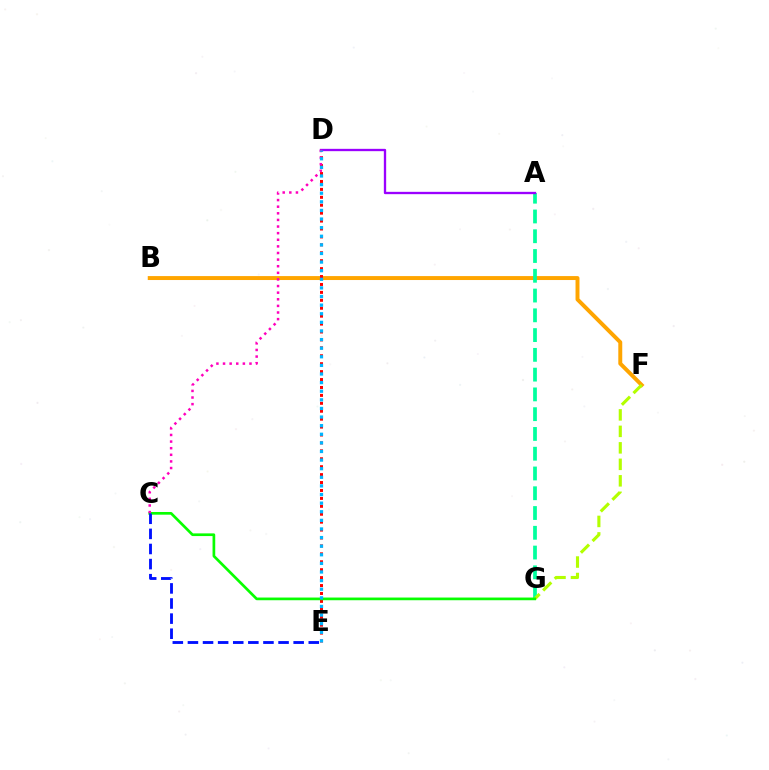{('B', 'F'): [{'color': '#ffa500', 'line_style': 'solid', 'thickness': 2.84}], ('A', 'G'): [{'color': '#00ff9d', 'line_style': 'dashed', 'thickness': 2.69}], ('F', 'G'): [{'color': '#b3ff00', 'line_style': 'dashed', 'thickness': 2.24}], ('D', 'E'): [{'color': '#ff0000', 'line_style': 'dotted', 'thickness': 2.15}, {'color': '#00b5ff', 'line_style': 'dotted', 'thickness': 2.34}], ('A', 'D'): [{'color': '#9b00ff', 'line_style': 'solid', 'thickness': 1.68}], ('C', 'G'): [{'color': '#08ff00', 'line_style': 'solid', 'thickness': 1.94}], ('C', 'D'): [{'color': '#ff00bd', 'line_style': 'dotted', 'thickness': 1.8}], ('C', 'E'): [{'color': '#0010ff', 'line_style': 'dashed', 'thickness': 2.05}]}